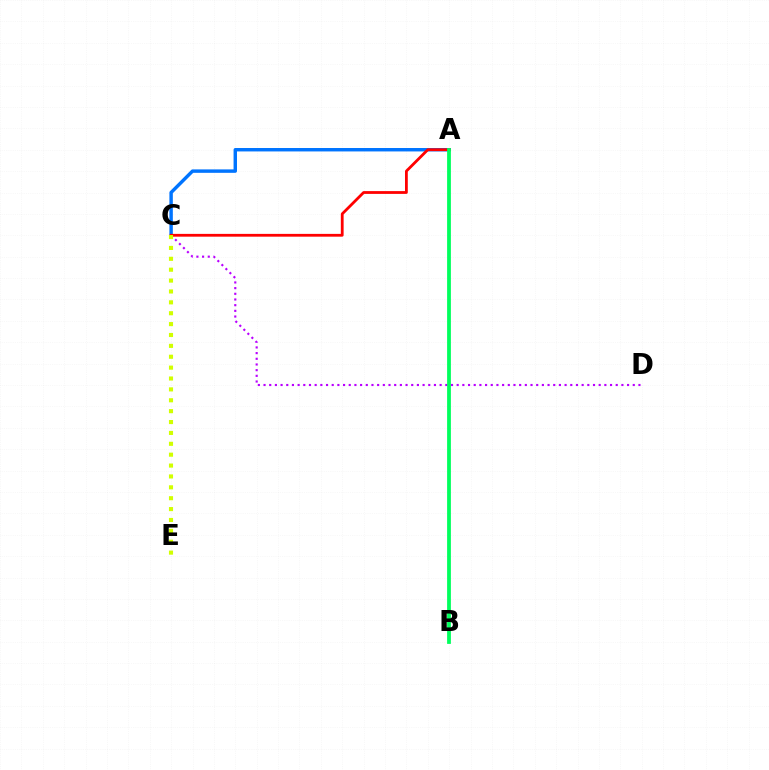{('C', 'D'): [{'color': '#b900ff', 'line_style': 'dotted', 'thickness': 1.54}], ('A', 'C'): [{'color': '#0074ff', 'line_style': 'solid', 'thickness': 2.47}, {'color': '#ff0000', 'line_style': 'solid', 'thickness': 2.01}], ('A', 'B'): [{'color': '#00ff5c', 'line_style': 'solid', 'thickness': 2.73}], ('C', 'E'): [{'color': '#d1ff00', 'line_style': 'dotted', 'thickness': 2.96}]}